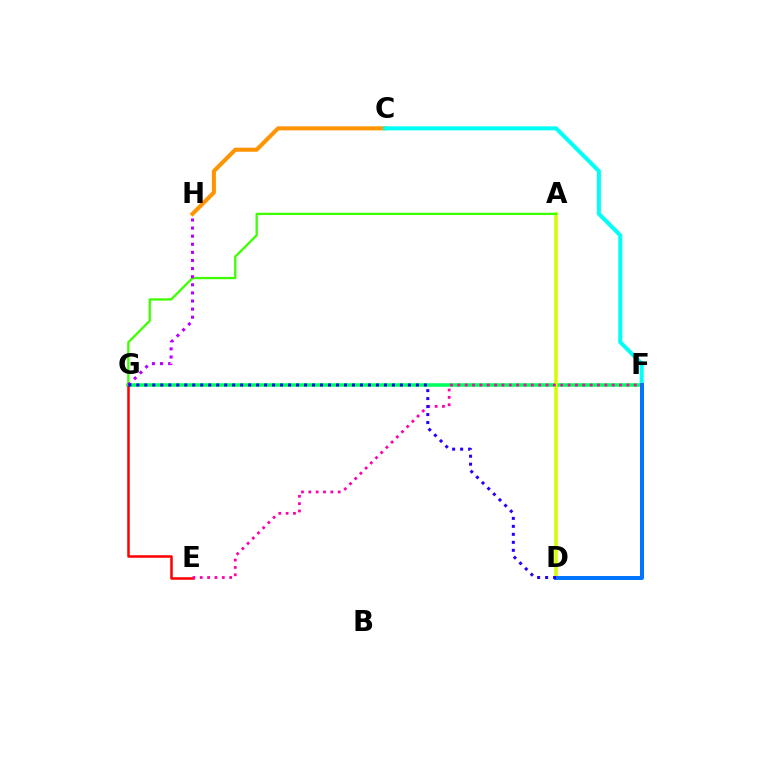{('F', 'G'): [{'color': '#00ff5c', 'line_style': 'solid', 'thickness': 2.54}], ('C', 'H'): [{'color': '#ff9400', 'line_style': 'solid', 'thickness': 2.92}], ('A', 'D'): [{'color': '#d1ff00', 'line_style': 'solid', 'thickness': 2.54}], ('C', 'F'): [{'color': '#00fff6', 'line_style': 'solid', 'thickness': 2.9}], ('E', 'G'): [{'color': '#ff0000', 'line_style': 'solid', 'thickness': 1.82}], ('D', 'F'): [{'color': '#0074ff', 'line_style': 'solid', 'thickness': 2.86}], ('E', 'F'): [{'color': '#ff00ac', 'line_style': 'dotted', 'thickness': 2.0}], ('A', 'G'): [{'color': '#3dff00', 'line_style': 'solid', 'thickness': 1.65}], ('G', 'H'): [{'color': '#b900ff', 'line_style': 'dotted', 'thickness': 2.2}], ('D', 'G'): [{'color': '#2500ff', 'line_style': 'dotted', 'thickness': 2.17}]}